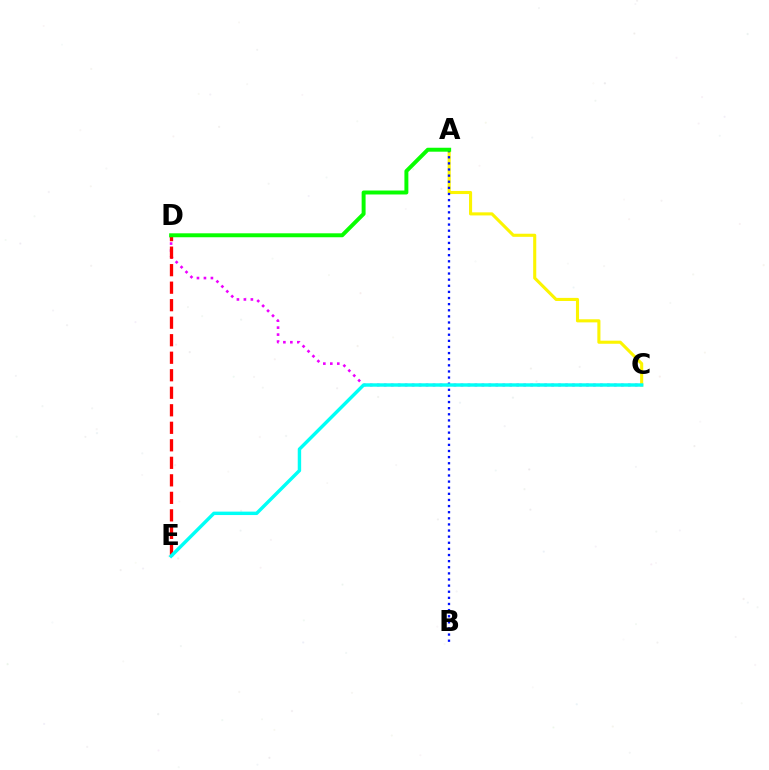{('A', 'C'): [{'color': '#fcf500', 'line_style': 'solid', 'thickness': 2.23}], ('C', 'D'): [{'color': '#ee00ff', 'line_style': 'dotted', 'thickness': 1.89}], ('A', 'B'): [{'color': '#0010ff', 'line_style': 'dotted', 'thickness': 1.66}], ('D', 'E'): [{'color': '#ff0000', 'line_style': 'dashed', 'thickness': 2.38}], ('C', 'E'): [{'color': '#00fff6', 'line_style': 'solid', 'thickness': 2.47}], ('A', 'D'): [{'color': '#08ff00', 'line_style': 'solid', 'thickness': 2.84}]}